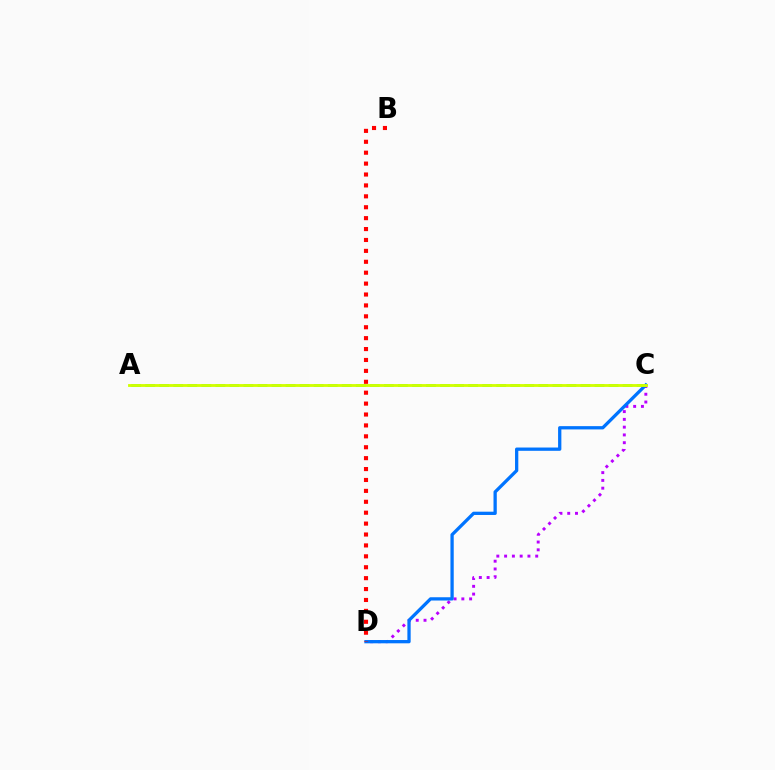{('C', 'D'): [{'color': '#b900ff', 'line_style': 'dotted', 'thickness': 2.11}, {'color': '#0074ff', 'line_style': 'solid', 'thickness': 2.36}], ('A', 'C'): [{'color': '#00ff5c', 'line_style': 'dashed', 'thickness': 1.91}, {'color': '#d1ff00', 'line_style': 'solid', 'thickness': 2.04}], ('B', 'D'): [{'color': '#ff0000', 'line_style': 'dotted', 'thickness': 2.96}]}